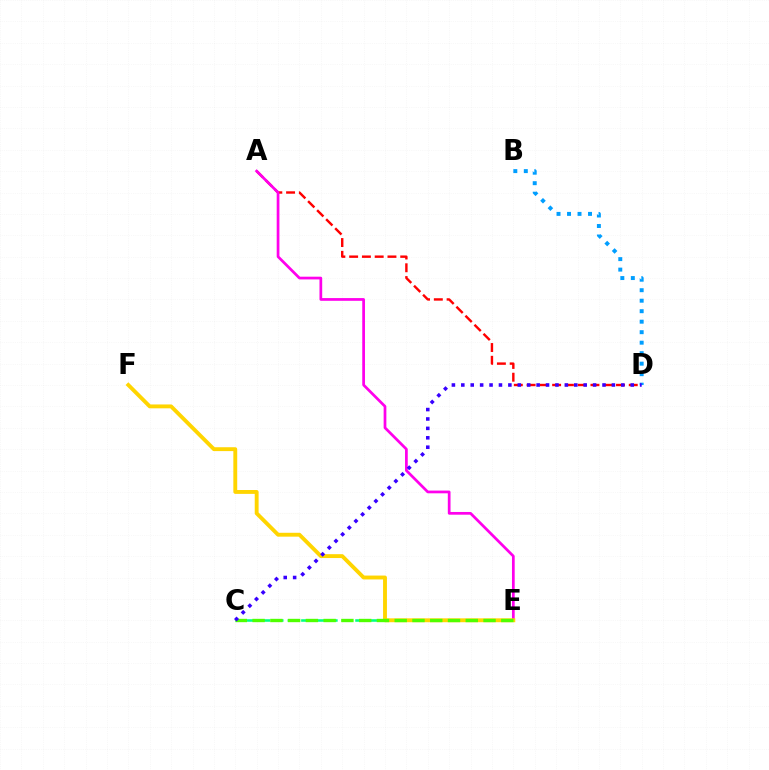{('A', 'D'): [{'color': '#ff0000', 'line_style': 'dashed', 'thickness': 1.73}], ('B', 'D'): [{'color': '#009eff', 'line_style': 'dotted', 'thickness': 2.85}], ('A', 'E'): [{'color': '#ff00ed', 'line_style': 'solid', 'thickness': 1.96}], ('C', 'E'): [{'color': '#00ff86', 'line_style': 'dashed', 'thickness': 1.84}, {'color': '#4fff00', 'line_style': 'dashed', 'thickness': 2.41}], ('E', 'F'): [{'color': '#ffd500', 'line_style': 'solid', 'thickness': 2.79}], ('C', 'D'): [{'color': '#3700ff', 'line_style': 'dotted', 'thickness': 2.56}]}